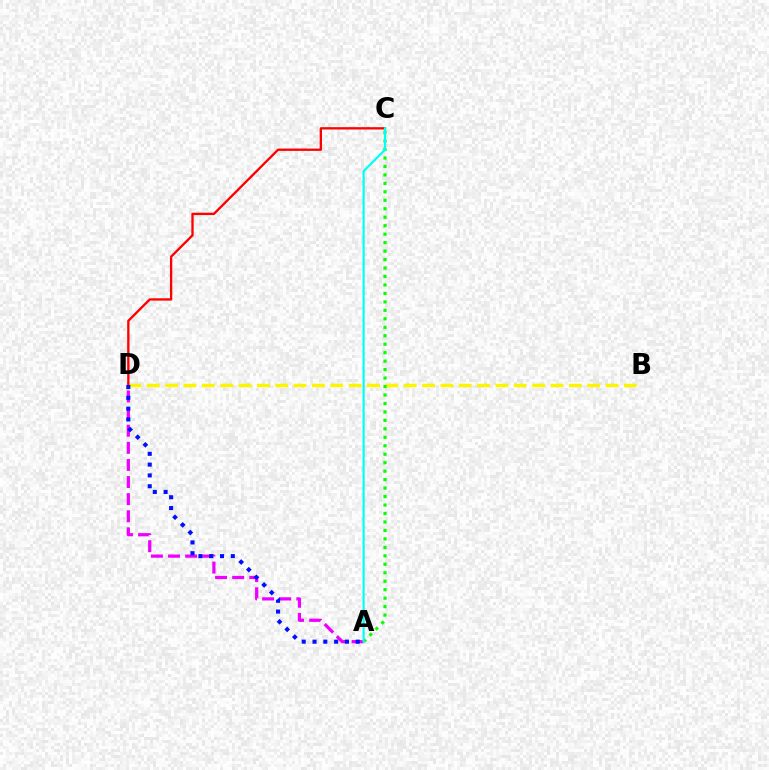{('A', 'D'): [{'color': '#ee00ff', 'line_style': 'dashed', 'thickness': 2.32}, {'color': '#0010ff', 'line_style': 'dotted', 'thickness': 2.94}], ('B', 'D'): [{'color': '#fcf500', 'line_style': 'dashed', 'thickness': 2.49}], ('C', 'D'): [{'color': '#ff0000', 'line_style': 'solid', 'thickness': 1.68}], ('A', 'C'): [{'color': '#08ff00', 'line_style': 'dotted', 'thickness': 2.3}, {'color': '#00fff6', 'line_style': 'solid', 'thickness': 1.55}]}